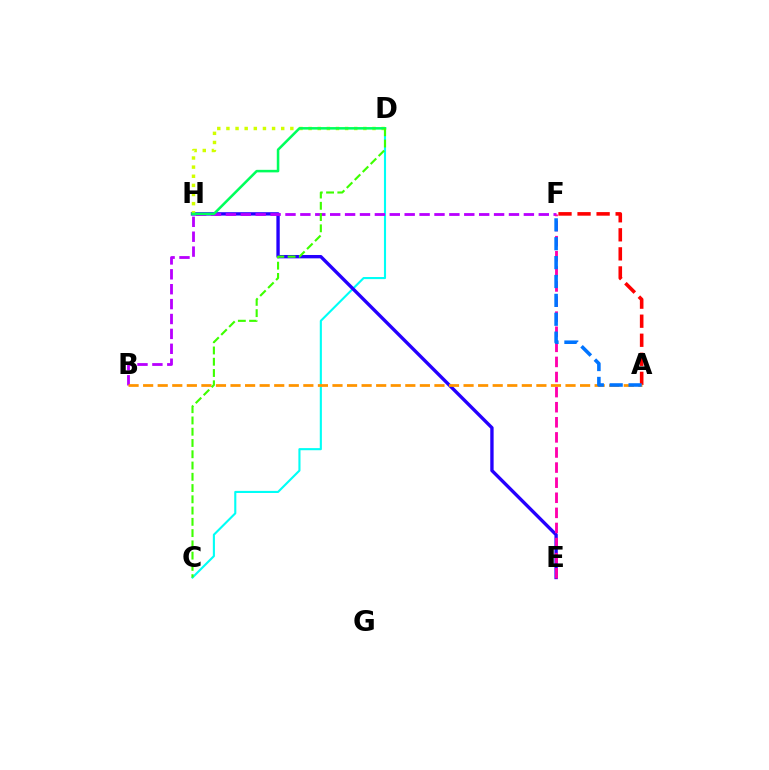{('A', 'F'): [{'color': '#ff0000', 'line_style': 'dashed', 'thickness': 2.59}, {'color': '#0074ff', 'line_style': 'dashed', 'thickness': 2.57}], ('C', 'D'): [{'color': '#00fff6', 'line_style': 'solid', 'thickness': 1.52}, {'color': '#3dff00', 'line_style': 'dashed', 'thickness': 1.53}], ('E', 'H'): [{'color': '#2500ff', 'line_style': 'solid', 'thickness': 2.42}], ('B', 'F'): [{'color': '#b900ff', 'line_style': 'dashed', 'thickness': 2.02}], ('E', 'F'): [{'color': '#ff00ac', 'line_style': 'dashed', 'thickness': 2.05}], ('A', 'B'): [{'color': '#ff9400', 'line_style': 'dashed', 'thickness': 1.98}], ('D', 'H'): [{'color': '#d1ff00', 'line_style': 'dotted', 'thickness': 2.48}, {'color': '#00ff5c', 'line_style': 'solid', 'thickness': 1.83}]}